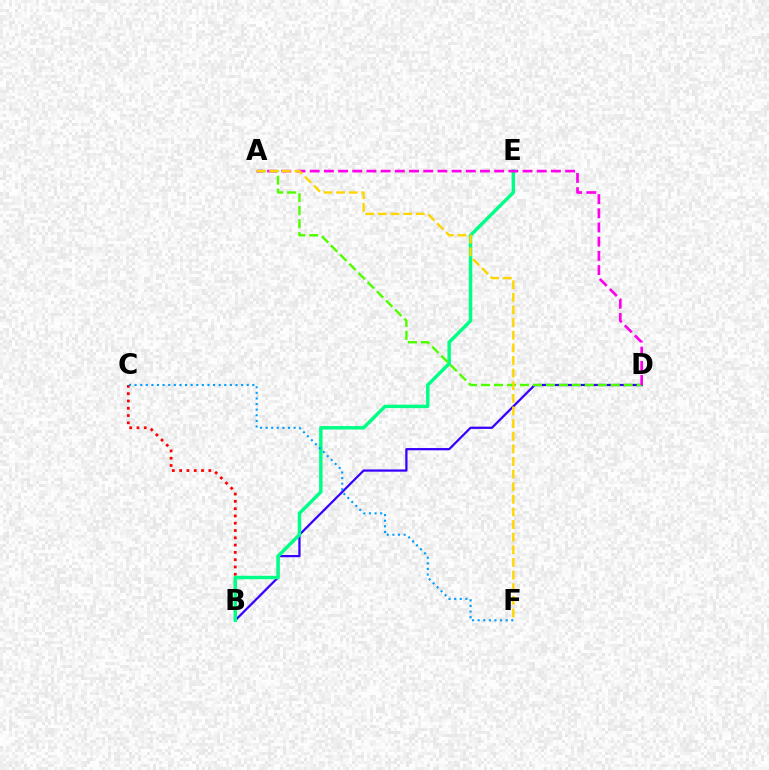{('B', 'D'): [{'color': '#3700ff', 'line_style': 'solid', 'thickness': 1.62}], ('B', 'C'): [{'color': '#ff0000', 'line_style': 'dotted', 'thickness': 1.98}], ('B', 'E'): [{'color': '#00ff86', 'line_style': 'solid', 'thickness': 2.49}], ('A', 'D'): [{'color': '#4fff00', 'line_style': 'dashed', 'thickness': 1.76}, {'color': '#ff00ed', 'line_style': 'dashed', 'thickness': 1.93}], ('C', 'F'): [{'color': '#009eff', 'line_style': 'dotted', 'thickness': 1.52}], ('A', 'F'): [{'color': '#ffd500', 'line_style': 'dashed', 'thickness': 1.72}]}